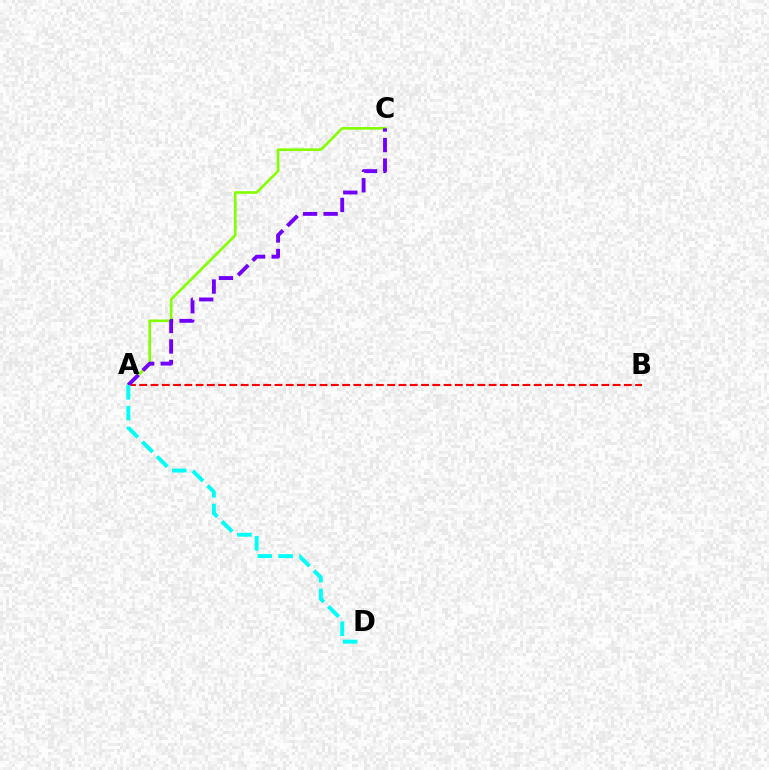{('A', 'C'): [{'color': '#84ff00', 'line_style': 'solid', 'thickness': 1.9}, {'color': '#7200ff', 'line_style': 'dashed', 'thickness': 2.79}], ('A', 'B'): [{'color': '#ff0000', 'line_style': 'dashed', 'thickness': 1.53}], ('A', 'D'): [{'color': '#00fff6', 'line_style': 'dashed', 'thickness': 2.83}]}